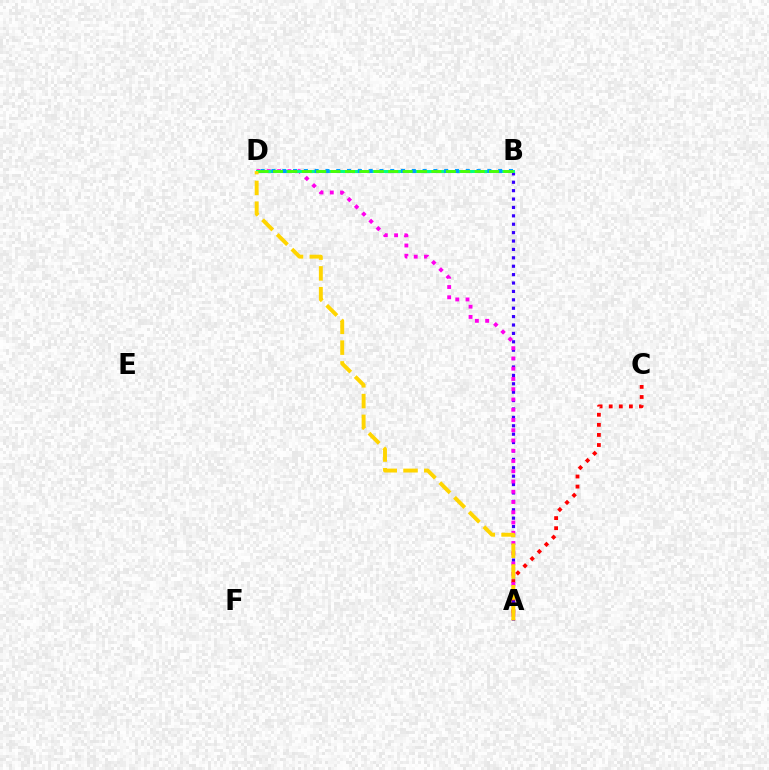{('A', 'C'): [{'color': '#ff0000', 'line_style': 'dotted', 'thickness': 2.74}], ('A', 'B'): [{'color': '#3700ff', 'line_style': 'dotted', 'thickness': 2.28}], ('A', 'D'): [{'color': '#ff00ed', 'line_style': 'dotted', 'thickness': 2.79}, {'color': '#ffd500', 'line_style': 'dashed', 'thickness': 2.82}], ('B', 'D'): [{'color': '#00ff86', 'line_style': 'solid', 'thickness': 2.14}, {'color': '#009eff', 'line_style': 'dotted', 'thickness': 2.93}, {'color': '#4fff00', 'line_style': 'dashed', 'thickness': 1.96}]}